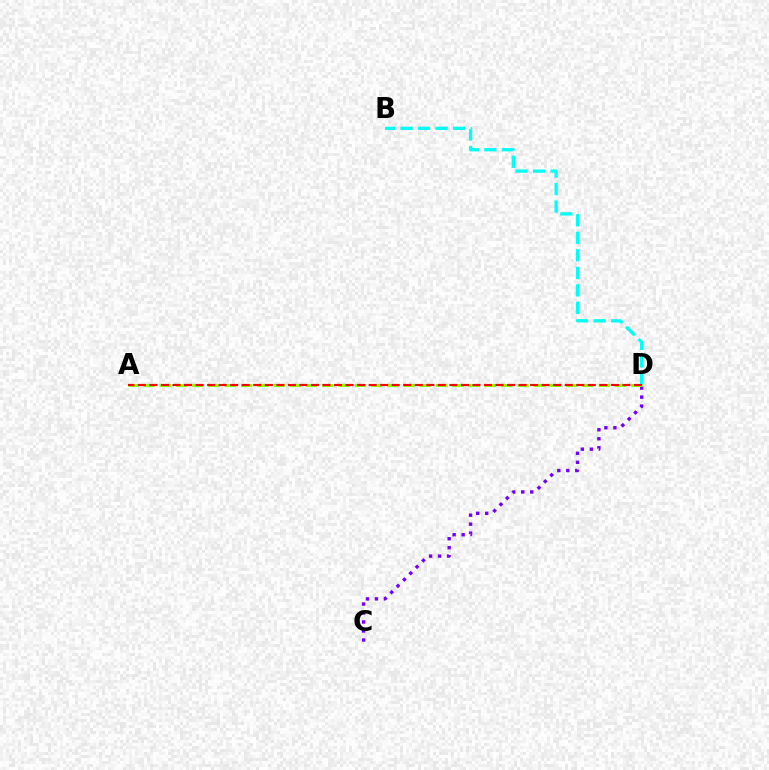{('C', 'D'): [{'color': '#7200ff', 'line_style': 'dotted', 'thickness': 2.44}], ('B', 'D'): [{'color': '#00fff6', 'line_style': 'dashed', 'thickness': 2.38}], ('A', 'D'): [{'color': '#84ff00', 'line_style': 'dashed', 'thickness': 2.21}, {'color': '#ff0000', 'line_style': 'dashed', 'thickness': 1.57}]}